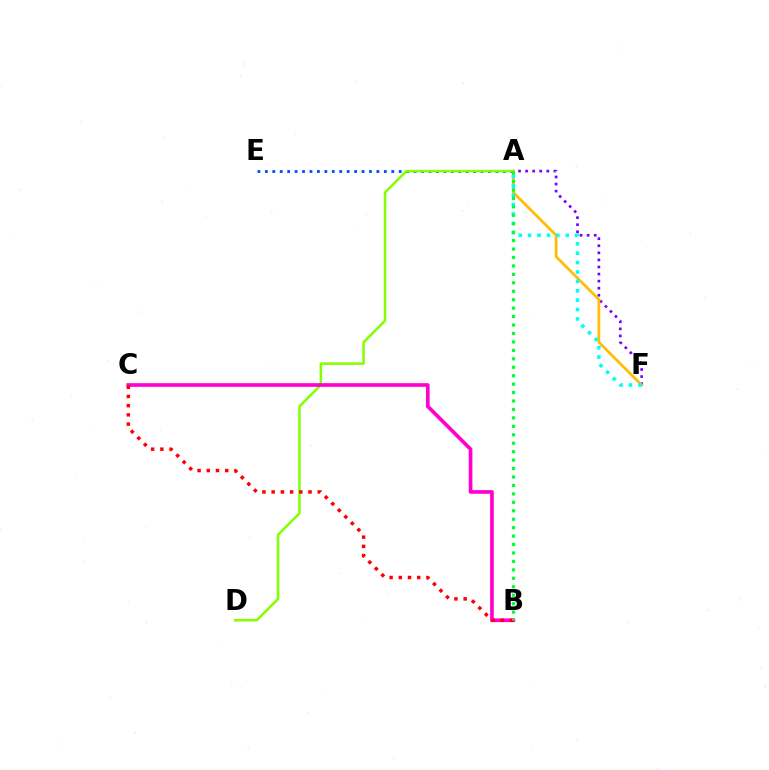{('A', 'E'): [{'color': '#004bff', 'line_style': 'dotted', 'thickness': 2.02}], ('A', 'F'): [{'color': '#7200ff', 'line_style': 'dotted', 'thickness': 1.92}, {'color': '#ffbd00', 'line_style': 'solid', 'thickness': 1.97}, {'color': '#00fff6', 'line_style': 'dotted', 'thickness': 2.55}], ('A', 'D'): [{'color': '#84ff00', 'line_style': 'solid', 'thickness': 1.81}], ('B', 'C'): [{'color': '#ff00cf', 'line_style': 'solid', 'thickness': 2.65}, {'color': '#ff0000', 'line_style': 'dotted', 'thickness': 2.5}], ('A', 'B'): [{'color': '#00ff39', 'line_style': 'dotted', 'thickness': 2.29}]}